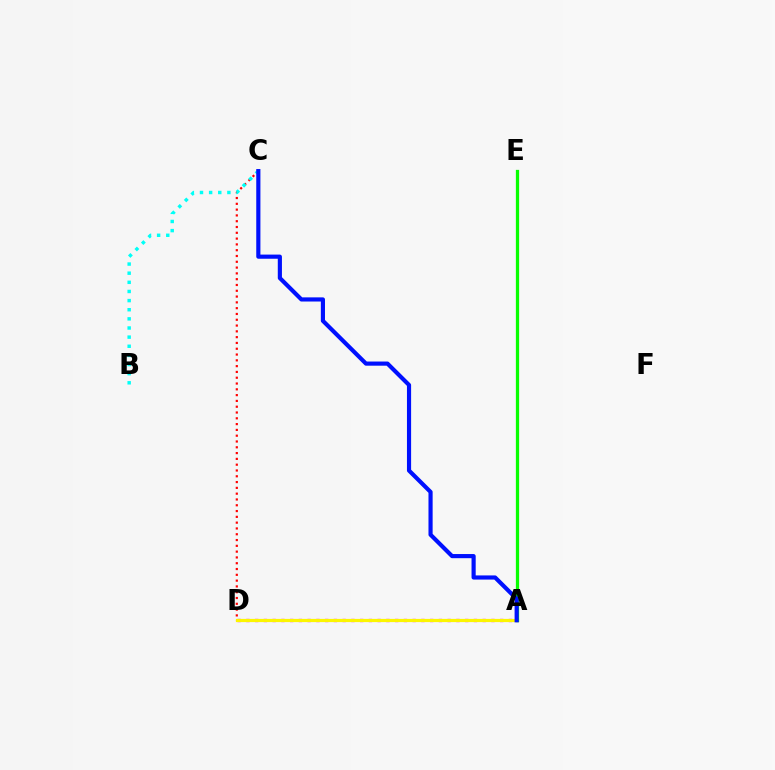{('A', 'D'): [{'color': '#ee00ff', 'line_style': 'dotted', 'thickness': 2.38}, {'color': '#fcf500', 'line_style': 'solid', 'thickness': 2.3}], ('C', 'D'): [{'color': '#ff0000', 'line_style': 'dotted', 'thickness': 1.57}], ('A', 'E'): [{'color': '#08ff00', 'line_style': 'solid', 'thickness': 2.35}], ('B', 'C'): [{'color': '#00fff6', 'line_style': 'dotted', 'thickness': 2.48}], ('A', 'C'): [{'color': '#0010ff', 'line_style': 'solid', 'thickness': 2.99}]}